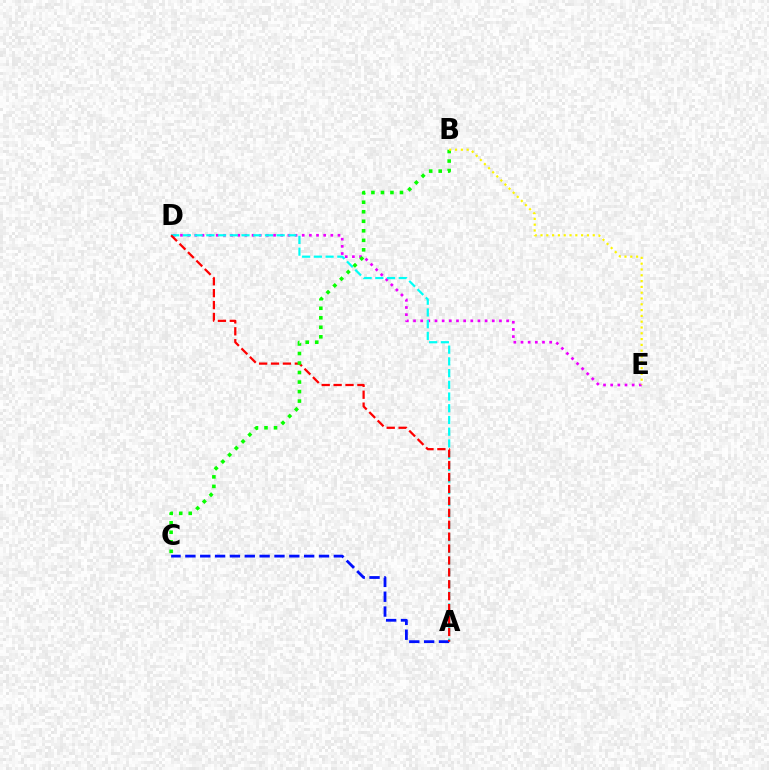{('D', 'E'): [{'color': '#ee00ff', 'line_style': 'dotted', 'thickness': 1.95}], ('A', 'D'): [{'color': '#00fff6', 'line_style': 'dashed', 'thickness': 1.59}, {'color': '#ff0000', 'line_style': 'dashed', 'thickness': 1.62}], ('A', 'C'): [{'color': '#0010ff', 'line_style': 'dashed', 'thickness': 2.02}], ('B', 'C'): [{'color': '#08ff00', 'line_style': 'dotted', 'thickness': 2.59}], ('B', 'E'): [{'color': '#fcf500', 'line_style': 'dotted', 'thickness': 1.58}]}